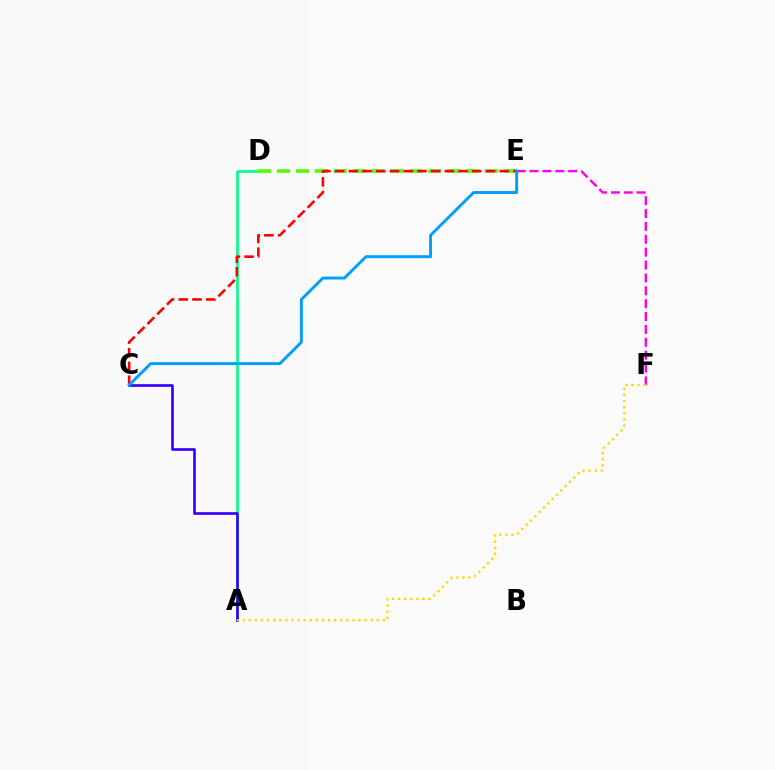{('A', 'D'): [{'color': '#00ff86', 'line_style': 'solid', 'thickness': 1.91}], ('A', 'C'): [{'color': '#3700ff', 'line_style': 'solid', 'thickness': 1.92}], ('D', 'E'): [{'color': '#4fff00', 'line_style': 'dashed', 'thickness': 2.57}], ('C', 'E'): [{'color': '#ff0000', 'line_style': 'dashed', 'thickness': 1.86}, {'color': '#009eff', 'line_style': 'solid', 'thickness': 2.1}], ('E', 'F'): [{'color': '#ff00ed', 'line_style': 'dashed', 'thickness': 1.75}], ('A', 'F'): [{'color': '#ffd500', 'line_style': 'dotted', 'thickness': 1.66}]}